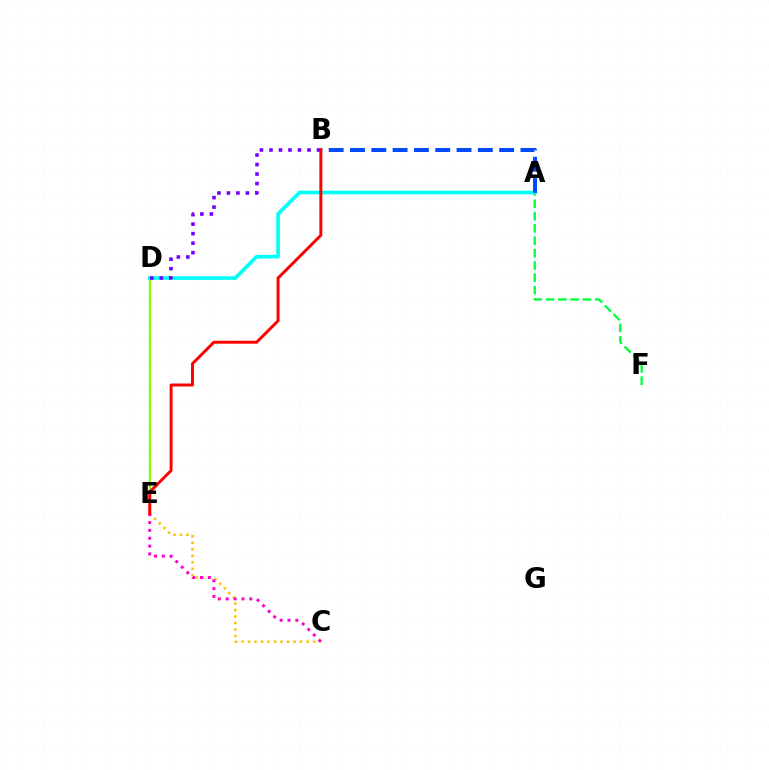{('D', 'E'): [{'color': '#84ff00', 'line_style': 'solid', 'thickness': 1.65}], ('C', 'E'): [{'color': '#ffbd00', 'line_style': 'dotted', 'thickness': 1.77}, {'color': '#ff00cf', 'line_style': 'dotted', 'thickness': 2.13}], ('A', 'F'): [{'color': '#00ff39', 'line_style': 'dashed', 'thickness': 1.67}], ('A', 'D'): [{'color': '#00fff6', 'line_style': 'solid', 'thickness': 2.62}], ('A', 'B'): [{'color': '#004bff', 'line_style': 'dashed', 'thickness': 2.89}], ('B', 'D'): [{'color': '#7200ff', 'line_style': 'dotted', 'thickness': 2.58}], ('B', 'E'): [{'color': '#ff0000', 'line_style': 'solid', 'thickness': 2.12}]}